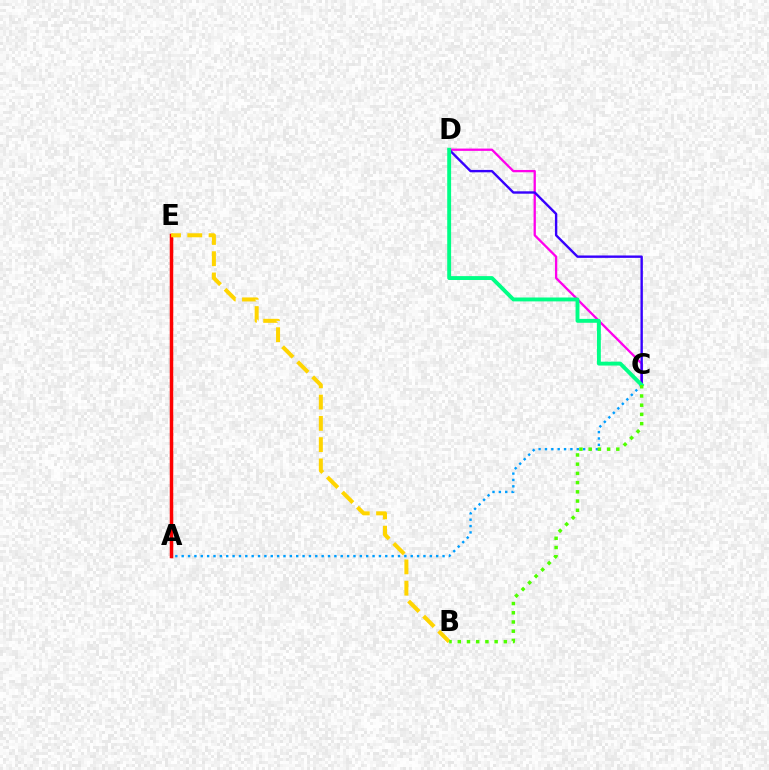{('C', 'D'): [{'color': '#ff00ed', 'line_style': 'solid', 'thickness': 1.65}, {'color': '#3700ff', 'line_style': 'solid', 'thickness': 1.72}, {'color': '#00ff86', 'line_style': 'solid', 'thickness': 2.8}], ('A', 'E'): [{'color': '#ff0000', 'line_style': 'solid', 'thickness': 2.52}], ('A', 'C'): [{'color': '#009eff', 'line_style': 'dotted', 'thickness': 1.73}], ('B', 'E'): [{'color': '#ffd500', 'line_style': 'dashed', 'thickness': 2.89}], ('B', 'C'): [{'color': '#4fff00', 'line_style': 'dotted', 'thickness': 2.5}]}